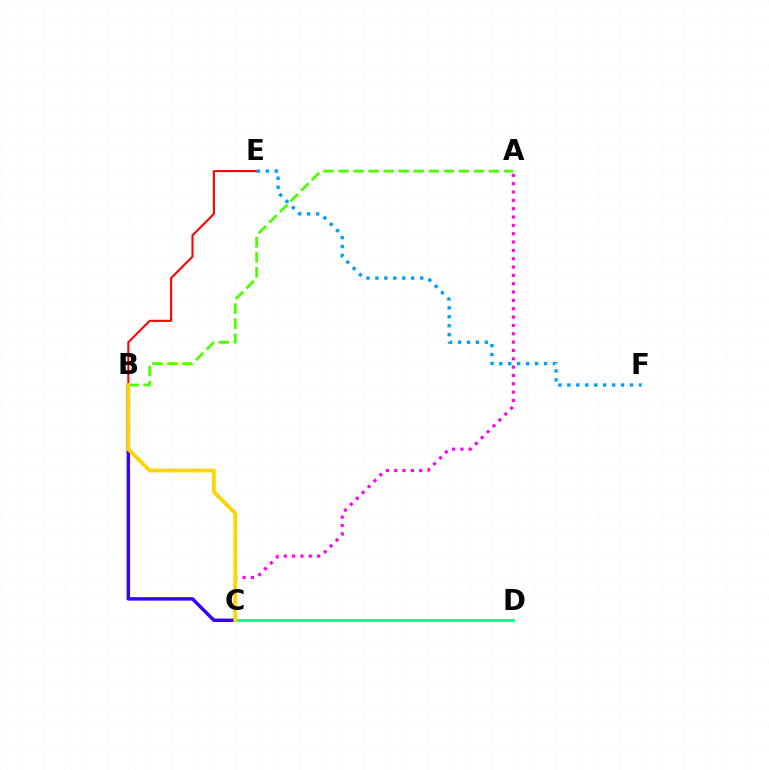{('A', 'C'): [{'color': '#ff00ed', 'line_style': 'dotted', 'thickness': 2.27}], ('A', 'B'): [{'color': '#4fff00', 'line_style': 'dashed', 'thickness': 2.04}], ('B', 'C'): [{'color': '#3700ff', 'line_style': 'solid', 'thickness': 2.5}, {'color': '#ffd500', 'line_style': 'solid', 'thickness': 2.73}], ('C', 'D'): [{'color': '#00ff86', 'line_style': 'solid', 'thickness': 2.05}], ('B', 'E'): [{'color': '#ff0000', 'line_style': 'solid', 'thickness': 1.51}], ('E', 'F'): [{'color': '#009eff', 'line_style': 'dotted', 'thickness': 2.43}]}